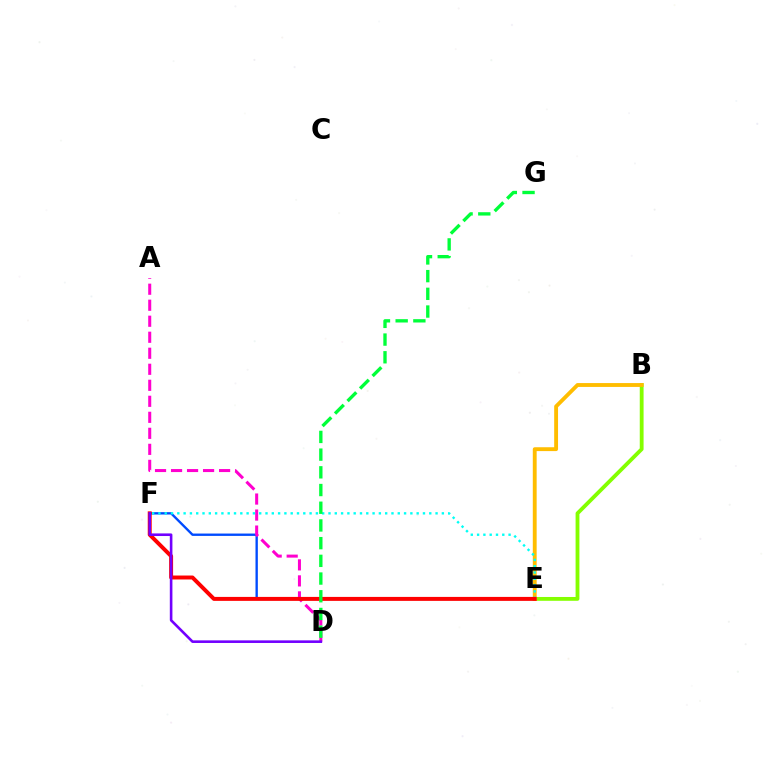{('B', 'E'): [{'color': '#84ff00', 'line_style': 'solid', 'thickness': 2.75}, {'color': '#ffbd00', 'line_style': 'solid', 'thickness': 2.78}], ('E', 'F'): [{'color': '#004bff', 'line_style': 'solid', 'thickness': 1.7}, {'color': '#00fff6', 'line_style': 'dotted', 'thickness': 1.71}, {'color': '#ff0000', 'line_style': 'solid', 'thickness': 2.85}], ('A', 'D'): [{'color': '#ff00cf', 'line_style': 'dashed', 'thickness': 2.18}], ('D', 'F'): [{'color': '#7200ff', 'line_style': 'solid', 'thickness': 1.88}], ('D', 'G'): [{'color': '#00ff39', 'line_style': 'dashed', 'thickness': 2.41}]}